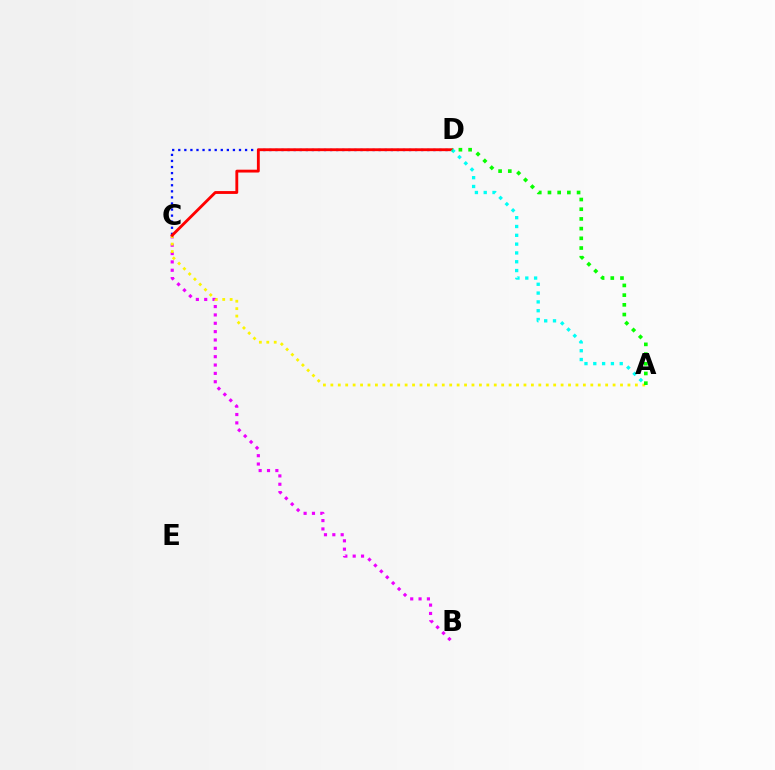{('C', 'D'): [{'color': '#0010ff', 'line_style': 'dotted', 'thickness': 1.65}, {'color': '#ff0000', 'line_style': 'solid', 'thickness': 2.05}], ('B', 'C'): [{'color': '#ee00ff', 'line_style': 'dotted', 'thickness': 2.27}], ('A', 'C'): [{'color': '#fcf500', 'line_style': 'dotted', 'thickness': 2.02}], ('A', 'D'): [{'color': '#00fff6', 'line_style': 'dotted', 'thickness': 2.39}, {'color': '#08ff00', 'line_style': 'dotted', 'thickness': 2.64}]}